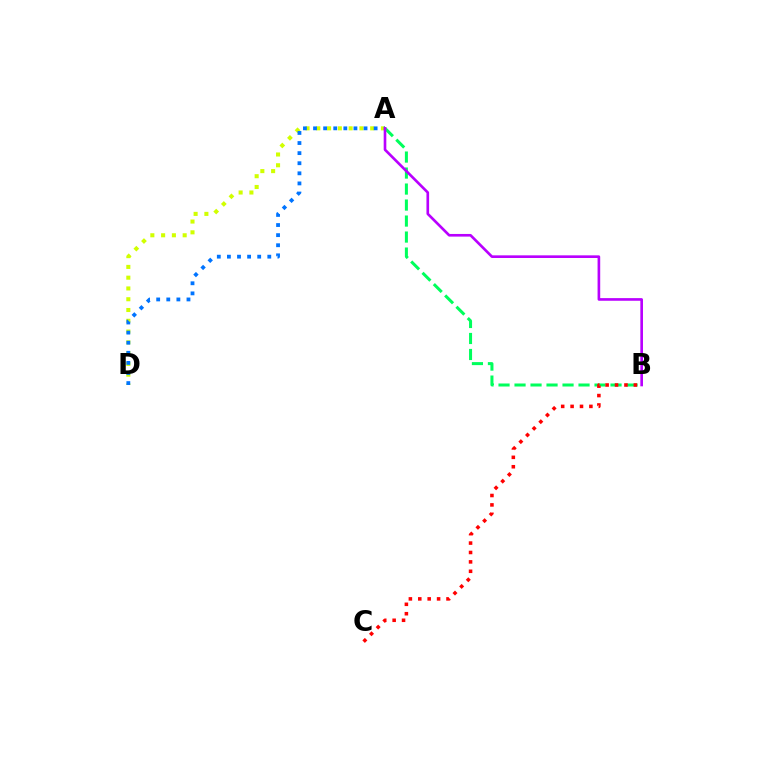{('A', 'D'): [{'color': '#d1ff00', 'line_style': 'dotted', 'thickness': 2.93}, {'color': '#0074ff', 'line_style': 'dotted', 'thickness': 2.74}], ('A', 'B'): [{'color': '#00ff5c', 'line_style': 'dashed', 'thickness': 2.17}, {'color': '#b900ff', 'line_style': 'solid', 'thickness': 1.9}], ('B', 'C'): [{'color': '#ff0000', 'line_style': 'dotted', 'thickness': 2.56}]}